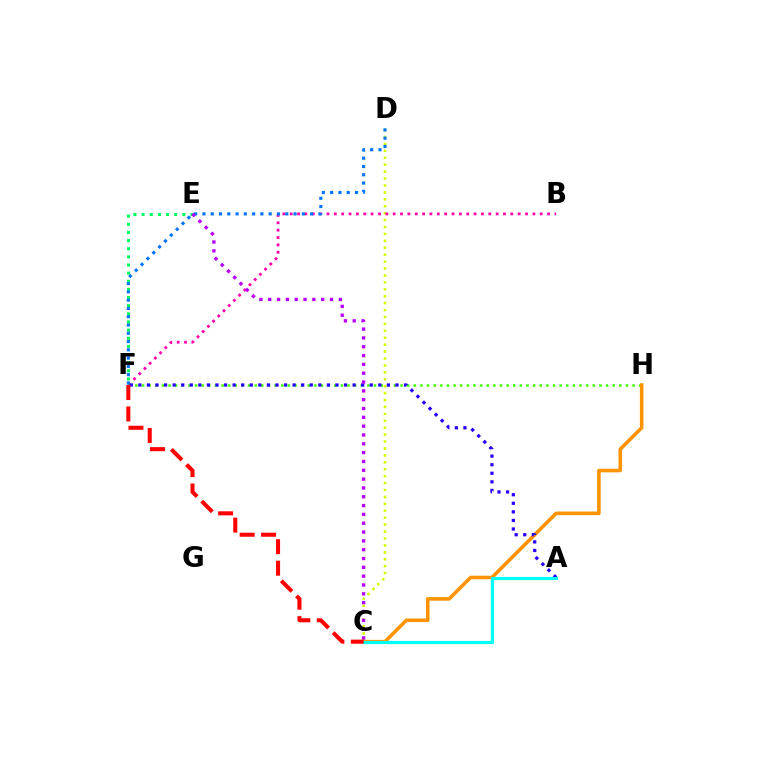{('C', 'D'): [{'color': '#d1ff00', 'line_style': 'dotted', 'thickness': 1.88}], ('B', 'F'): [{'color': '#ff00ac', 'line_style': 'dotted', 'thickness': 2.0}], ('E', 'F'): [{'color': '#00ff5c', 'line_style': 'dotted', 'thickness': 2.21}], ('F', 'H'): [{'color': '#3dff00', 'line_style': 'dotted', 'thickness': 1.8}], ('D', 'F'): [{'color': '#0074ff', 'line_style': 'dotted', 'thickness': 2.25}], ('C', 'H'): [{'color': '#ff9400', 'line_style': 'solid', 'thickness': 2.57}], ('A', 'F'): [{'color': '#2500ff', 'line_style': 'dotted', 'thickness': 2.33}], ('A', 'C'): [{'color': '#00fff6', 'line_style': 'solid', 'thickness': 2.29}], ('C', 'E'): [{'color': '#b900ff', 'line_style': 'dotted', 'thickness': 2.4}], ('C', 'F'): [{'color': '#ff0000', 'line_style': 'dashed', 'thickness': 2.91}]}